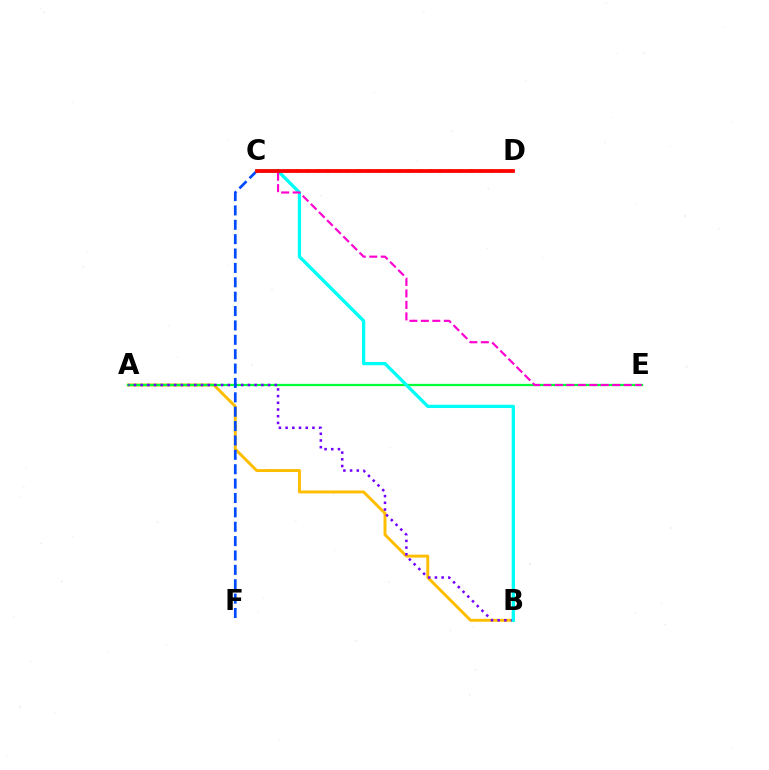{('A', 'B'): [{'color': '#ffbd00', 'line_style': 'solid', 'thickness': 2.12}, {'color': '#7200ff', 'line_style': 'dotted', 'thickness': 1.82}], ('A', 'E'): [{'color': '#00ff39', 'line_style': 'solid', 'thickness': 1.63}], ('C', 'D'): [{'color': '#84ff00', 'line_style': 'dotted', 'thickness': 2.76}, {'color': '#ff0000', 'line_style': 'solid', 'thickness': 2.71}], ('C', 'F'): [{'color': '#004bff', 'line_style': 'dashed', 'thickness': 1.95}], ('B', 'C'): [{'color': '#00fff6', 'line_style': 'solid', 'thickness': 2.36}], ('C', 'E'): [{'color': '#ff00cf', 'line_style': 'dashed', 'thickness': 1.56}]}